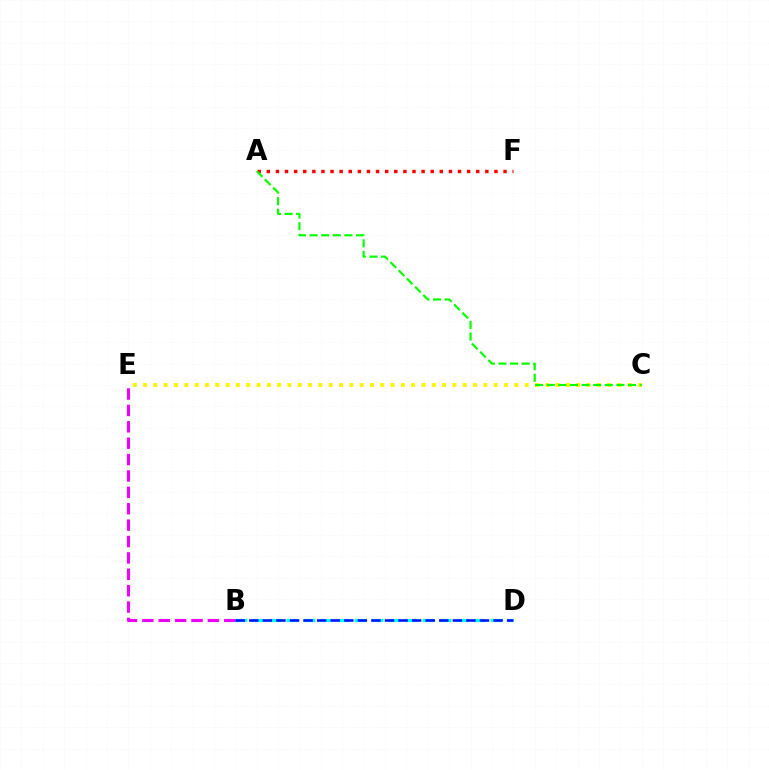{('B', 'D'): [{'color': '#00fff6', 'line_style': 'dashed', 'thickness': 2.31}, {'color': '#0010ff', 'line_style': 'dashed', 'thickness': 1.84}], ('C', 'E'): [{'color': '#fcf500', 'line_style': 'dotted', 'thickness': 2.8}], ('A', 'F'): [{'color': '#ff0000', 'line_style': 'dotted', 'thickness': 2.47}], ('A', 'C'): [{'color': '#08ff00', 'line_style': 'dashed', 'thickness': 1.58}], ('B', 'E'): [{'color': '#ee00ff', 'line_style': 'dashed', 'thickness': 2.23}]}